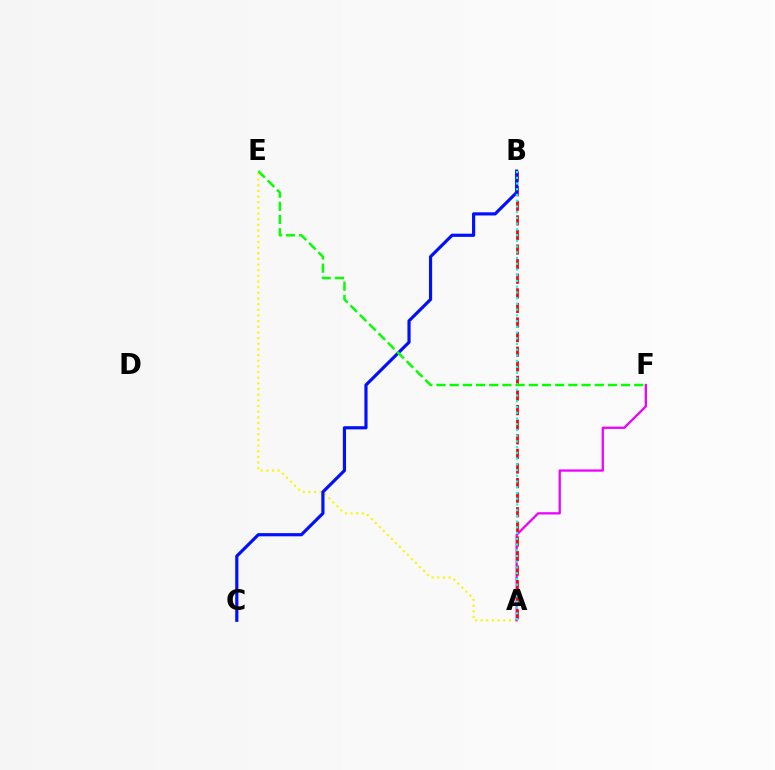{('A', 'E'): [{'color': '#fcf500', 'line_style': 'dotted', 'thickness': 1.54}], ('A', 'F'): [{'color': '#ee00ff', 'line_style': 'solid', 'thickness': 1.64}], ('A', 'B'): [{'color': '#ff0000', 'line_style': 'dashed', 'thickness': 1.98}, {'color': '#00fff6', 'line_style': 'dotted', 'thickness': 1.56}], ('B', 'C'): [{'color': '#0010ff', 'line_style': 'solid', 'thickness': 2.28}], ('E', 'F'): [{'color': '#08ff00', 'line_style': 'dashed', 'thickness': 1.79}]}